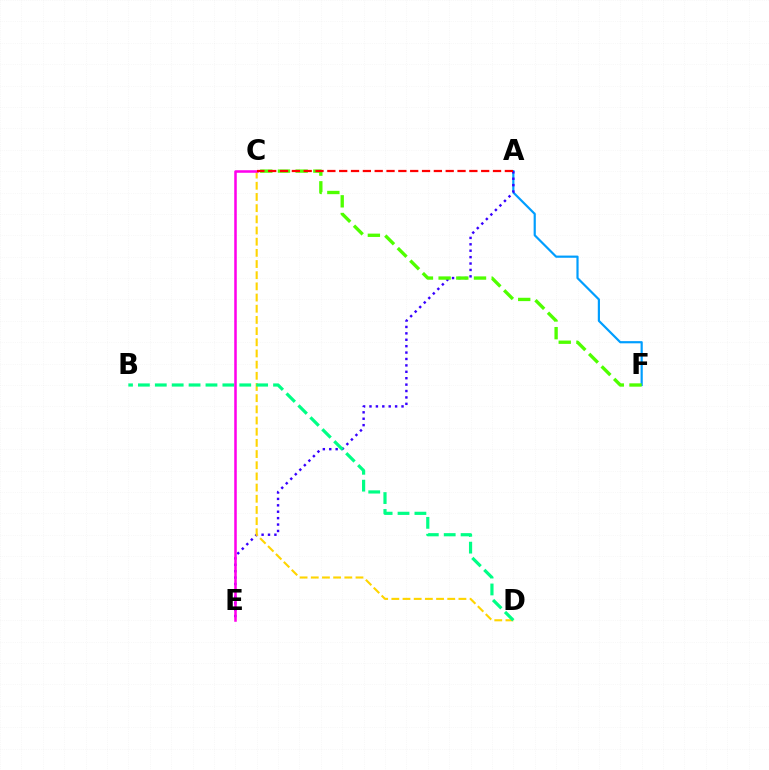{('A', 'F'): [{'color': '#009eff', 'line_style': 'solid', 'thickness': 1.58}], ('A', 'E'): [{'color': '#3700ff', 'line_style': 'dotted', 'thickness': 1.74}], ('C', 'F'): [{'color': '#4fff00', 'line_style': 'dashed', 'thickness': 2.4}], ('C', 'D'): [{'color': '#ffd500', 'line_style': 'dashed', 'thickness': 1.52}], ('B', 'D'): [{'color': '#00ff86', 'line_style': 'dashed', 'thickness': 2.29}], ('C', 'E'): [{'color': '#ff00ed', 'line_style': 'solid', 'thickness': 1.83}], ('A', 'C'): [{'color': '#ff0000', 'line_style': 'dashed', 'thickness': 1.61}]}